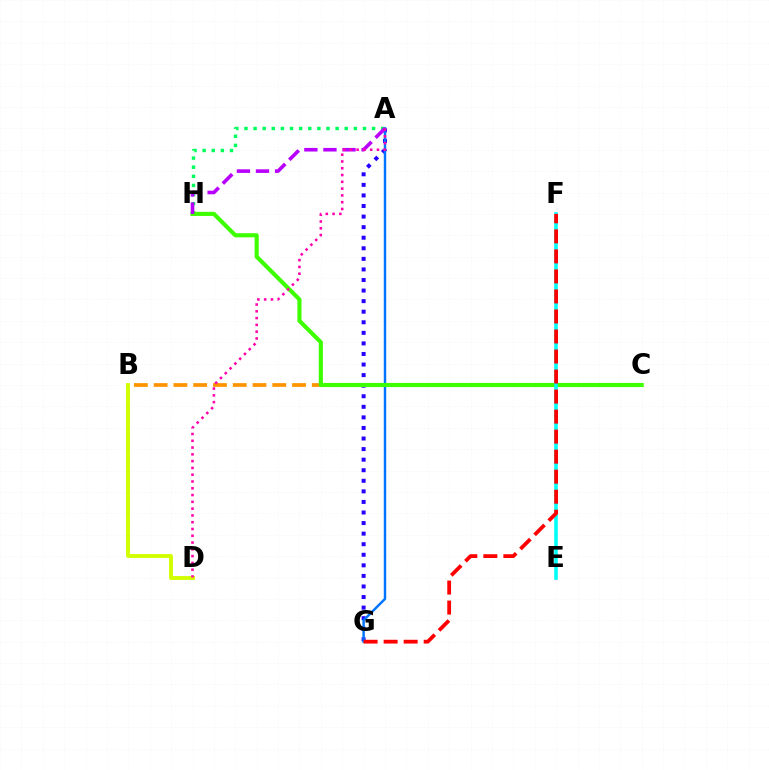{('B', 'D'): [{'color': '#d1ff00', 'line_style': 'solid', 'thickness': 2.79}], ('B', 'C'): [{'color': '#ff9400', 'line_style': 'dashed', 'thickness': 2.69}], ('A', 'G'): [{'color': '#2500ff', 'line_style': 'dotted', 'thickness': 2.87}, {'color': '#0074ff', 'line_style': 'solid', 'thickness': 1.76}], ('A', 'H'): [{'color': '#00ff5c', 'line_style': 'dotted', 'thickness': 2.48}, {'color': '#b900ff', 'line_style': 'dashed', 'thickness': 2.59}], ('C', 'H'): [{'color': '#3dff00', 'line_style': 'solid', 'thickness': 2.97}], ('E', 'F'): [{'color': '#00fff6', 'line_style': 'solid', 'thickness': 2.59}], ('F', 'G'): [{'color': '#ff0000', 'line_style': 'dashed', 'thickness': 2.72}], ('A', 'D'): [{'color': '#ff00ac', 'line_style': 'dotted', 'thickness': 1.84}]}